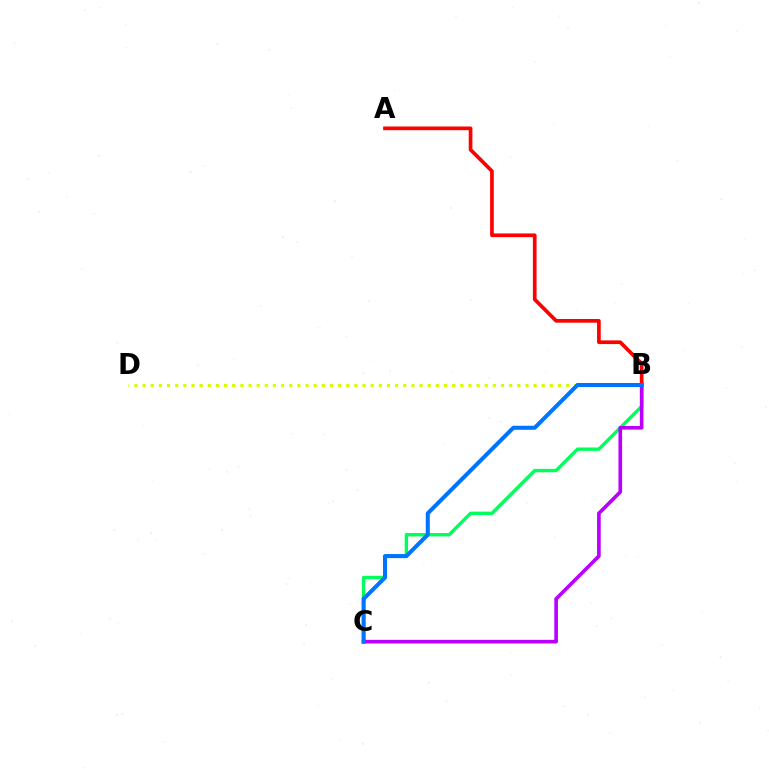{('A', 'B'): [{'color': '#ff0000', 'line_style': 'solid', 'thickness': 2.65}], ('B', 'C'): [{'color': '#00ff5c', 'line_style': 'solid', 'thickness': 2.44}, {'color': '#b900ff', 'line_style': 'solid', 'thickness': 2.63}, {'color': '#0074ff', 'line_style': 'solid', 'thickness': 2.91}], ('B', 'D'): [{'color': '#d1ff00', 'line_style': 'dotted', 'thickness': 2.21}]}